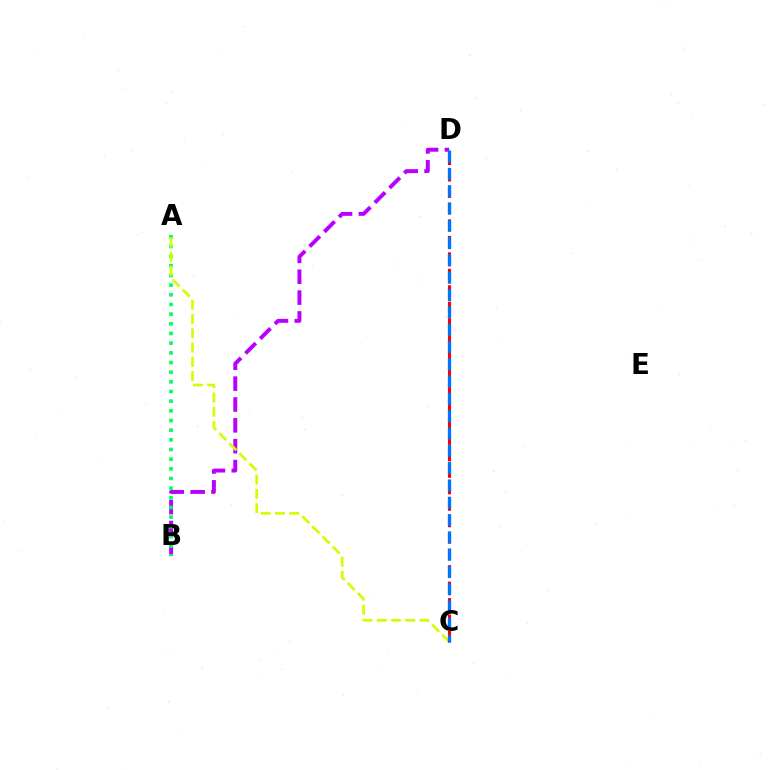{('C', 'D'): [{'color': '#ff0000', 'line_style': 'dashed', 'thickness': 2.24}, {'color': '#0074ff', 'line_style': 'dashed', 'thickness': 2.35}], ('B', 'D'): [{'color': '#b900ff', 'line_style': 'dashed', 'thickness': 2.83}], ('A', 'B'): [{'color': '#00ff5c', 'line_style': 'dotted', 'thickness': 2.63}], ('A', 'C'): [{'color': '#d1ff00', 'line_style': 'dashed', 'thickness': 1.94}]}